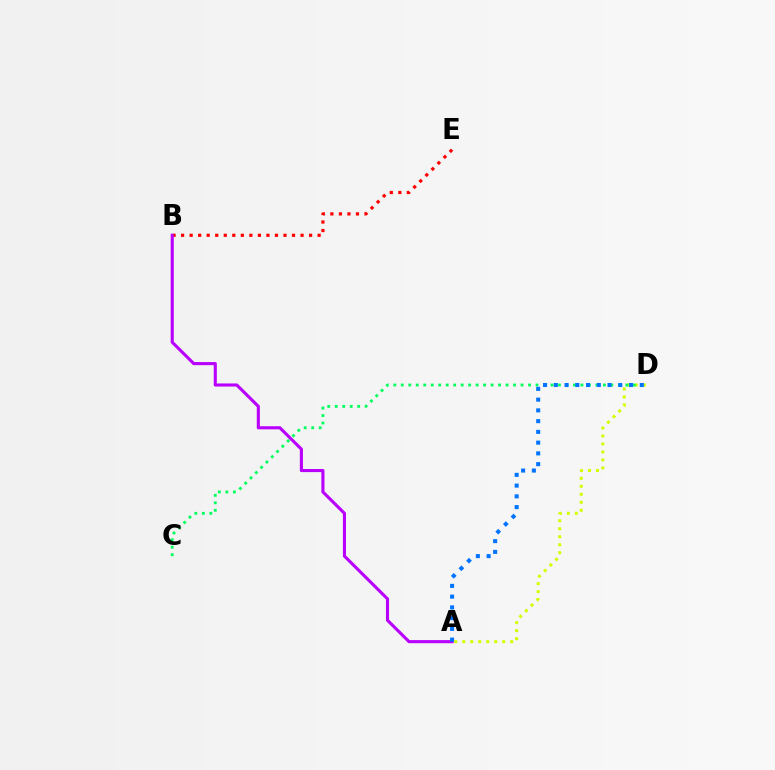{('B', 'E'): [{'color': '#ff0000', 'line_style': 'dotted', 'thickness': 2.32}], ('A', 'D'): [{'color': '#d1ff00', 'line_style': 'dotted', 'thickness': 2.17}, {'color': '#0074ff', 'line_style': 'dotted', 'thickness': 2.92}], ('C', 'D'): [{'color': '#00ff5c', 'line_style': 'dotted', 'thickness': 2.03}], ('A', 'B'): [{'color': '#b900ff', 'line_style': 'solid', 'thickness': 2.23}]}